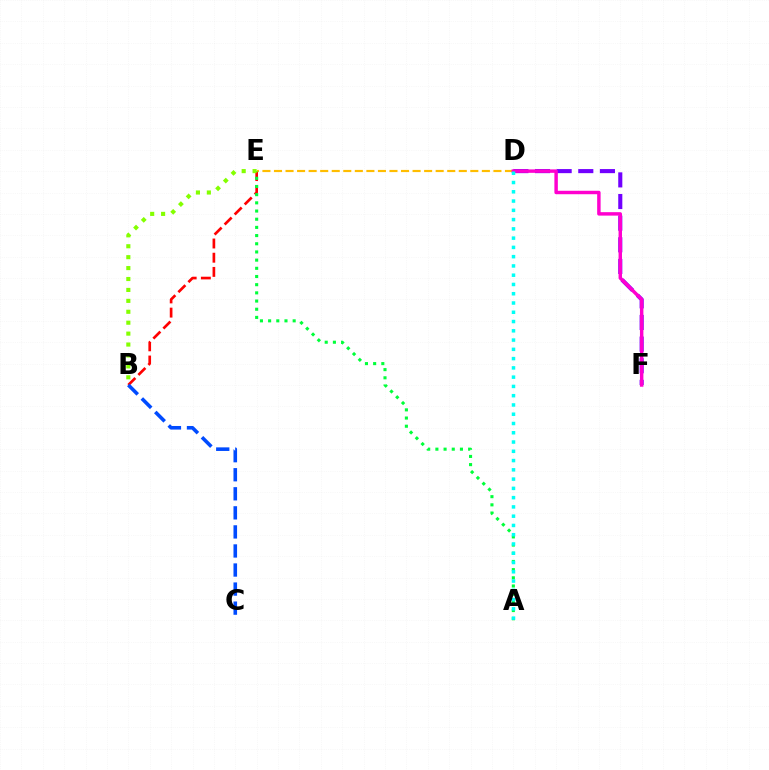{('B', 'E'): [{'color': '#ff0000', 'line_style': 'dashed', 'thickness': 1.93}, {'color': '#84ff00', 'line_style': 'dotted', 'thickness': 2.97}], ('B', 'C'): [{'color': '#004bff', 'line_style': 'dashed', 'thickness': 2.59}], ('D', 'F'): [{'color': '#7200ff', 'line_style': 'dashed', 'thickness': 2.94}, {'color': '#ff00cf', 'line_style': 'solid', 'thickness': 2.48}], ('D', 'E'): [{'color': '#ffbd00', 'line_style': 'dashed', 'thickness': 1.57}], ('A', 'E'): [{'color': '#00ff39', 'line_style': 'dotted', 'thickness': 2.22}], ('A', 'D'): [{'color': '#00fff6', 'line_style': 'dotted', 'thickness': 2.52}]}